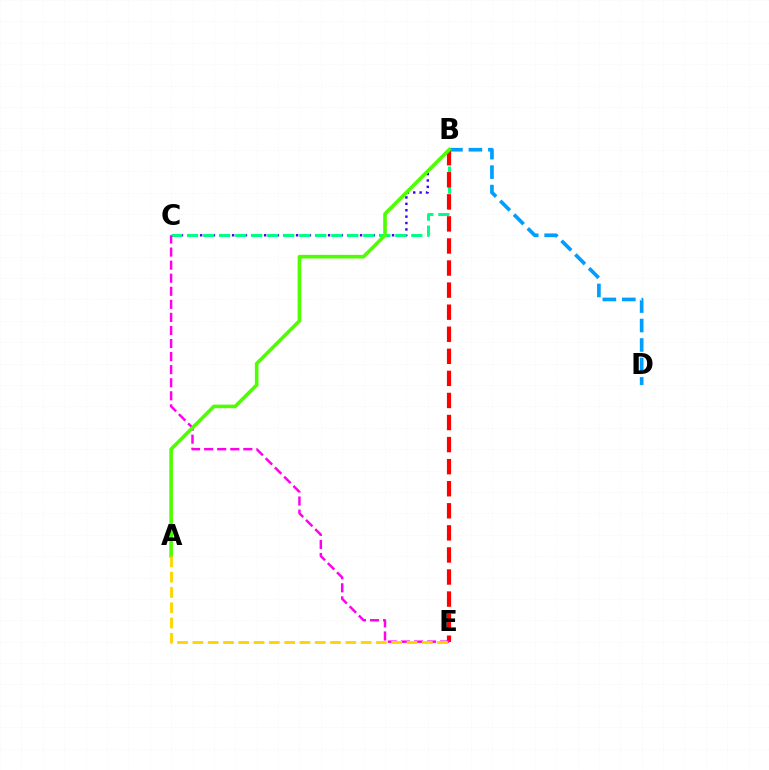{('B', 'C'): [{'color': '#3700ff', 'line_style': 'dotted', 'thickness': 1.74}, {'color': '#00ff86', 'line_style': 'dashed', 'thickness': 2.18}], ('B', 'D'): [{'color': '#009eff', 'line_style': 'dashed', 'thickness': 2.64}], ('B', 'E'): [{'color': '#ff0000', 'line_style': 'dashed', 'thickness': 3.0}], ('C', 'E'): [{'color': '#ff00ed', 'line_style': 'dashed', 'thickness': 1.77}], ('A', 'B'): [{'color': '#4fff00', 'line_style': 'solid', 'thickness': 2.6}], ('A', 'E'): [{'color': '#ffd500', 'line_style': 'dashed', 'thickness': 2.08}]}